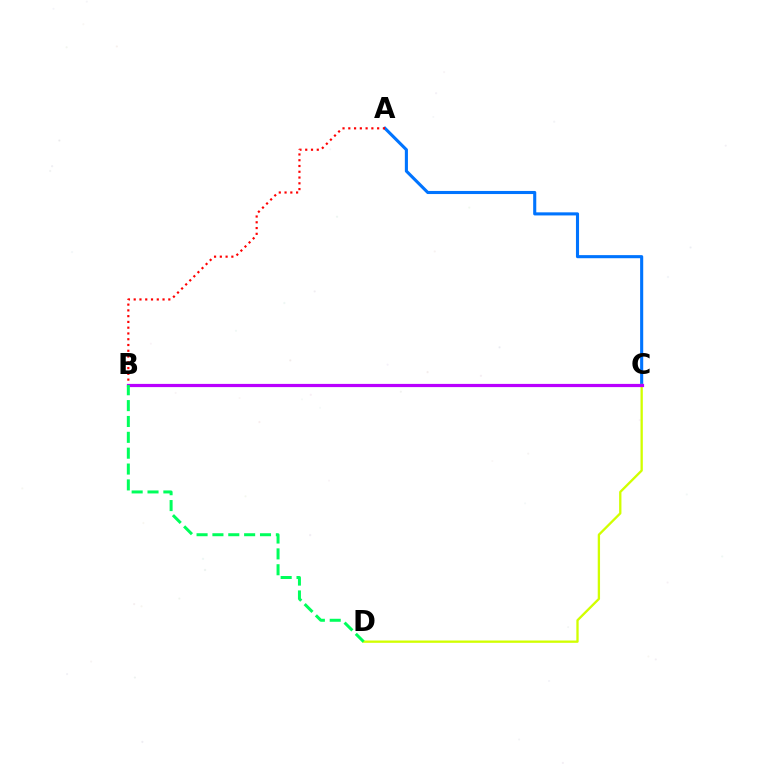{('A', 'C'): [{'color': '#0074ff', 'line_style': 'solid', 'thickness': 2.23}], ('C', 'D'): [{'color': '#d1ff00', 'line_style': 'solid', 'thickness': 1.67}], ('A', 'B'): [{'color': '#ff0000', 'line_style': 'dotted', 'thickness': 1.57}], ('B', 'C'): [{'color': '#b900ff', 'line_style': 'solid', 'thickness': 2.31}], ('B', 'D'): [{'color': '#00ff5c', 'line_style': 'dashed', 'thickness': 2.15}]}